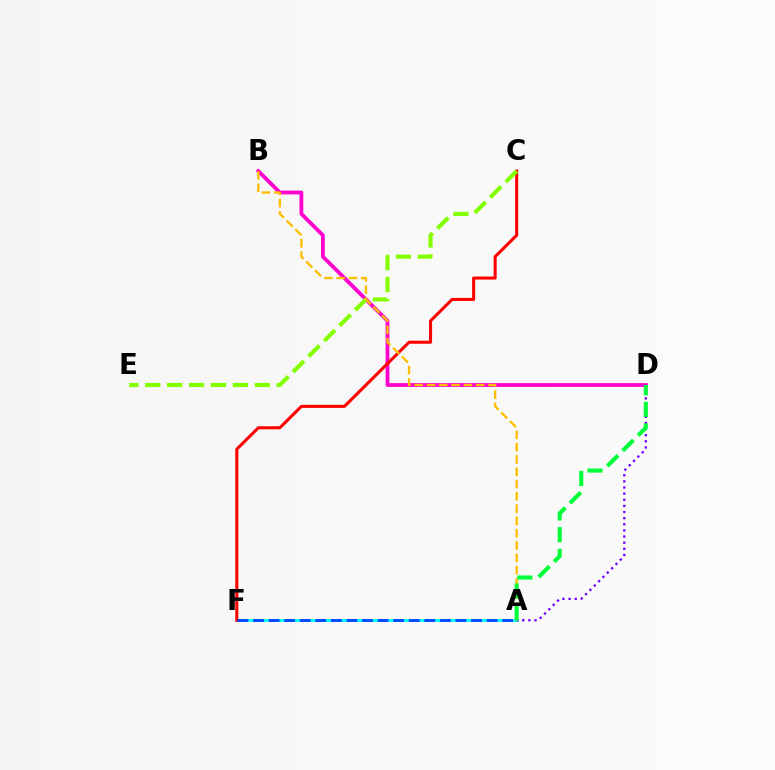{('B', 'D'): [{'color': '#ff00cf', 'line_style': 'solid', 'thickness': 2.72}], ('A', 'F'): [{'color': '#00fff6', 'line_style': 'solid', 'thickness': 2.05}, {'color': '#004bff', 'line_style': 'dashed', 'thickness': 2.12}], ('C', 'F'): [{'color': '#ff0000', 'line_style': 'solid', 'thickness': 2.2}], ('C', 'E'): [{'color': '#84ff00', 'line_style': 'dashed', 'thickness': 2.98}], ('A', 'D'): [{'color': '#7200ff', 'line_style': 'dotted', 'thickness': 1.67}, {'color': '#00ff39', 'line_style': 'dashed', 'thickness': 2.95}], ('A', 'B'): [{'color': '#ffbd00', 'line_style': 'dashed', 'thickness': 1.67}]}